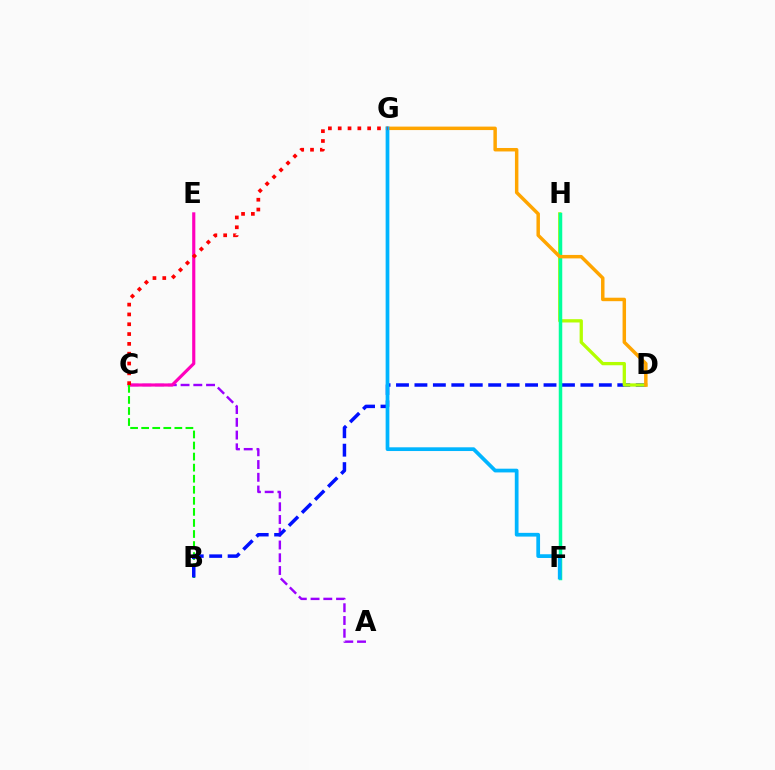{('A', 'C'): [{'color': '#9b00ff', 'line_style': 'dashed', 'thickness': 1.73}], ('C', 'E'): [{'color': '#ff00bd', 'line_style': 'solid', 'thickness': 2.27}], ('B', 'C'): [{'color': '#08ff00', 'line_style': 'dashed', 'thickness': 1.5}], ('B', 'D'): [{'color': '#0010ff', 'line_style': 'dashed', 'thickness': 2.51}], ('D', 'H'): [{'color': '#b3ff00', 'line_style': 'solid', 'thickness': 2.36}], ('F', 'H'): [{'color': '#00ff9d', 'line_style': 'solid', 'thickness': 2.52}], ('D', 'G'): [{'color': '#ffa500', 'line_style': 'solid', 'thickness': 2.5}], ('F', 'G'): [{'color': '#00b5ff', 'line_style': 'solid', 'thickness': 2.69}], ('C', 'G'): [{'color': '#ff0000', 'line_style': 'dotted', 'thickness': 2.67}]}